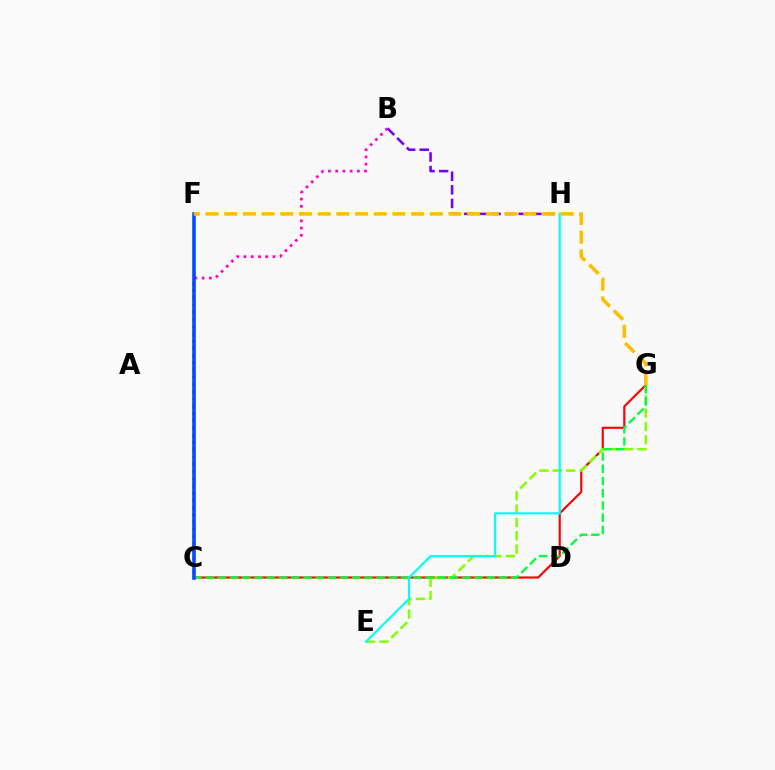{('B', 'H'): [{'color': '#7200ff', 'line_style': 'dashed', 'thickness': 1.85}], ('B', 'C'): [{'color': '#ff00cf', 'line_style': 'dotted', 'thickness': 1.97}], ('C', 'G'): [{'color': '#ff0000', 'line_style': 'solid', 'thickness': 1.55}, {'color': '#00ff39', 'line_style': 'dashed', 'thickness': 1.66}], ('E', 'G'): [{'color': '#84ff00', 'line_style': 'dashed', 'thickness': 1.81}], ('C', 'F'): [{'color': '#004bff', 'line_style': 'solid', 'thickness': 2.57}], ('F', 'G'): [{'color': '#ffbd00', 'line_style': 'dashed', 'thickness': 2.54}], ('E', 'H'): [{'color': '#00fff6', 'line_style': 'solid', 'thickness': 1.56}]}